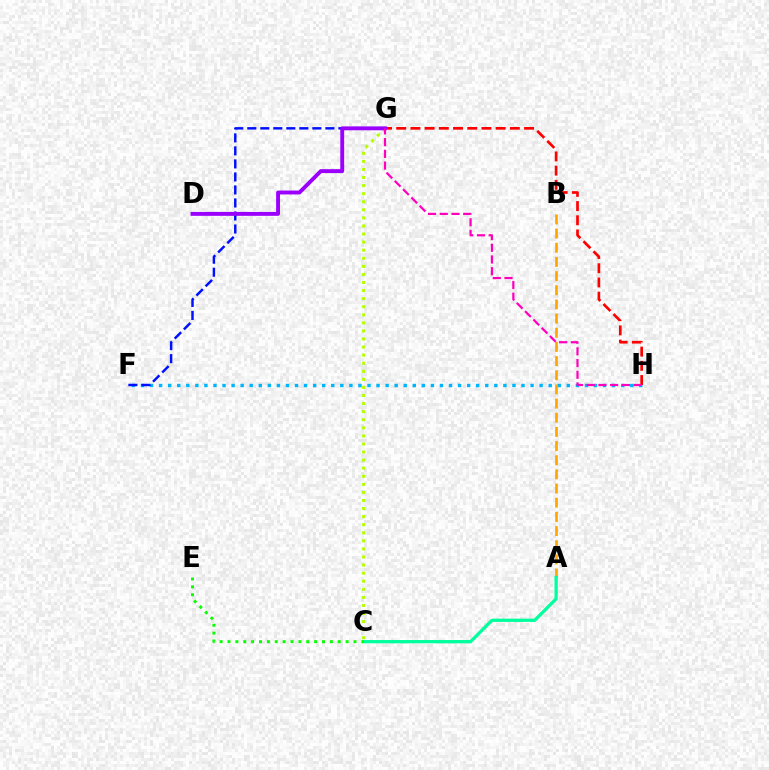{('F', 'H'): [{'color': '#00b5ff', 'line_style': 'dotted', 'thickness': 2.46}], ('G', 'H'): [{'color': '#ff0000', 'line_style': 'dashed', 'thickness': 1.93}, {'color': '#ff00bd', 'line_style': 'dashed', 'thickness': 1.59}], ('A', 'B'): [{'color': '#ffa500', 'line_style': 'dashed', 'thickness': 1.92}], ('C', 'G'): [{'color': '#b3ff00', 'line_style': 'dotted', 'thickness': 2.19}], ('A', 'C'): [{'color': '#00ff9d', 'line_style': 'solid', 'thickness': 2.36}], ('F', 'G'): [{'color': '#0010ff', 'line_style': 'dashed', 'thickness': 1.77}], ('D', 'G'): [{'color': '#9b00ff', 'line_style': 'solid', 'thickness': 2.8}], ('C', 'E'): [{'color': '#08ff00', 'line_style': 'dotted', 'thickness': 2.14}]}